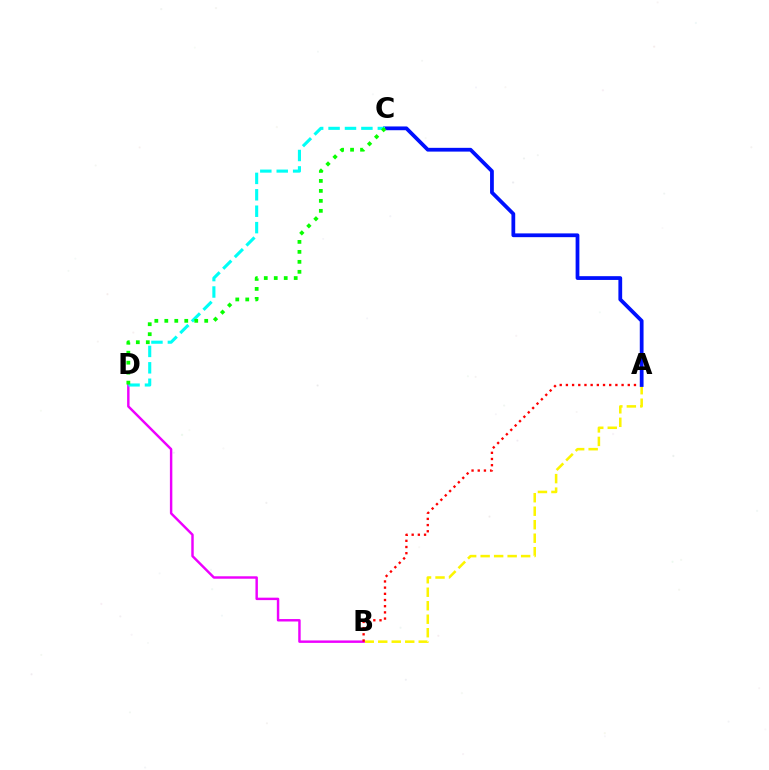{('A', 'B'): [{'color': '#fcf500', 'line_style': 'dashed', 'thickness': 1.83}, {'color': '#ff0000', 'line_style': 'dotted', 'thickness': 1.68}], ('B', 'D'): [{'color': '#ee00ff', 'line_style': 'solid', 'thickness': 1.76}], ('A', 'C'): [{'color': '#0010ff', 'line_style': 'solid', 'thickness': 2.71}], ('C', 'D'): [{'color': '#00fff6', 'line_style': 'dashed', 'thickness': 2.23}, {'color': '#08ff00', 'line_style': 'dotted', 'thickness': 2.71}]}